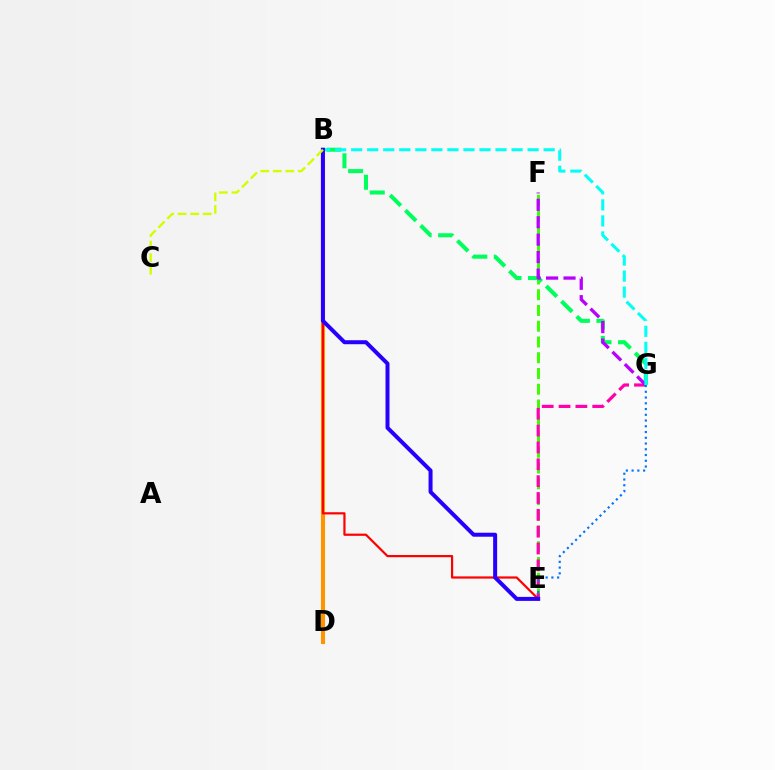{('E', 'F'): [{'color': '#3dff00', 'line_style': 'dashed', 'thickness': 2.14}], ('B', 'G'): [{'color': '#00ff5c', 'line_style': 'dashed', 'thickness': 2.92}, {'color': '#00fff6', 'line_style': 'dashed', 'thickness': 2.18}], ('E', 'G'): [{'color': '#ff00ac', 'line_style': 'dashed', 'thickness': 2.29}, {'color': '#0074ff', 'line_style': 'dotted', 'thickness': 1.56}], ('F', 'G'): [{'color': '#b900ff', 'line_style': 'dashed', 'thickness': 2.37}], ('B', 'D'): [{'color': '#ff9400', 'line_style': 'solid', 'thickness': 2.94}], ('B', 'E'): [{'color': '#ff0000', 'line_style': 'solid', 'thickness': 1.59}, {'color': '#2500ff', 'line_style': 'solid', 'thickness': 2.87}], ('B', 'C'): [{'color': '#d1ff00', 'line_style': 'dashed', 'thickness': 1.7}]}